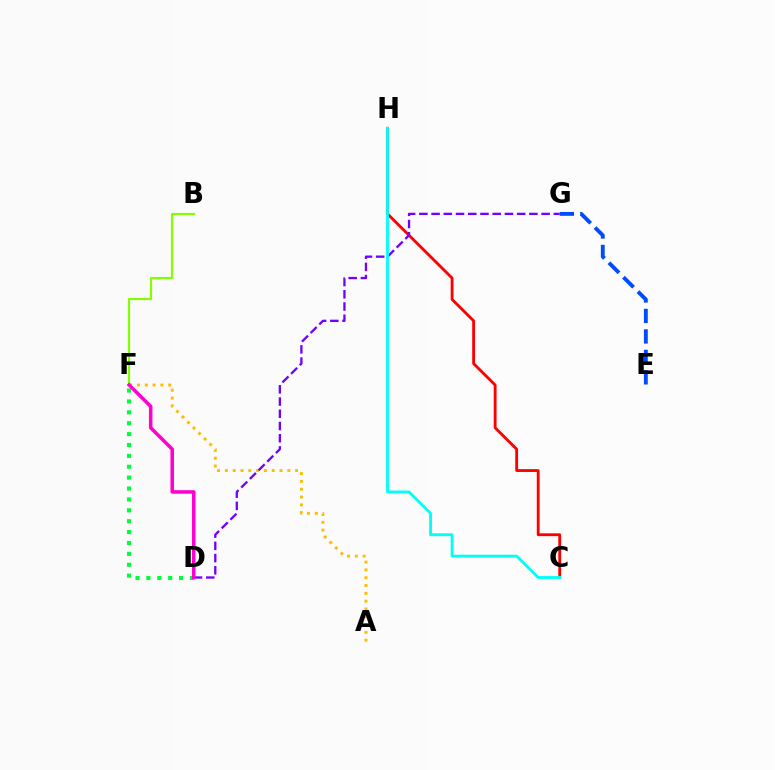{('D', 'F'): [{'color': '#00ff39', 'line_style': 'dotted', 'thickness': 2.96}, {'color': '#ff00cf', 'line_style': 'solid', 'thickness': 2.54}], ('C', 'H'): [{'color': '#ff0000', 'line_style': 'solid', 'thickness': 2.04}, {'color': '#00fff6', 'line_style': 'solid', 'thickness': 2.05}], ('A', 'F'): [{'color': '#ffbd00', 'line_style': 'dotted', 'thickness': 2.12}], ('D', 'G'): [{'color': '#7200ff', 'line_style': 'dashed', 'thickness': 1.66}], ('B', 'F'): [{'color': '#84ff00', 'line_style': 'solid', 'thickness': 1.56}], ('E', 'G'): [{'color': '#004bff', 'line_style': 'dashed', 'thickness': 2.78}]}